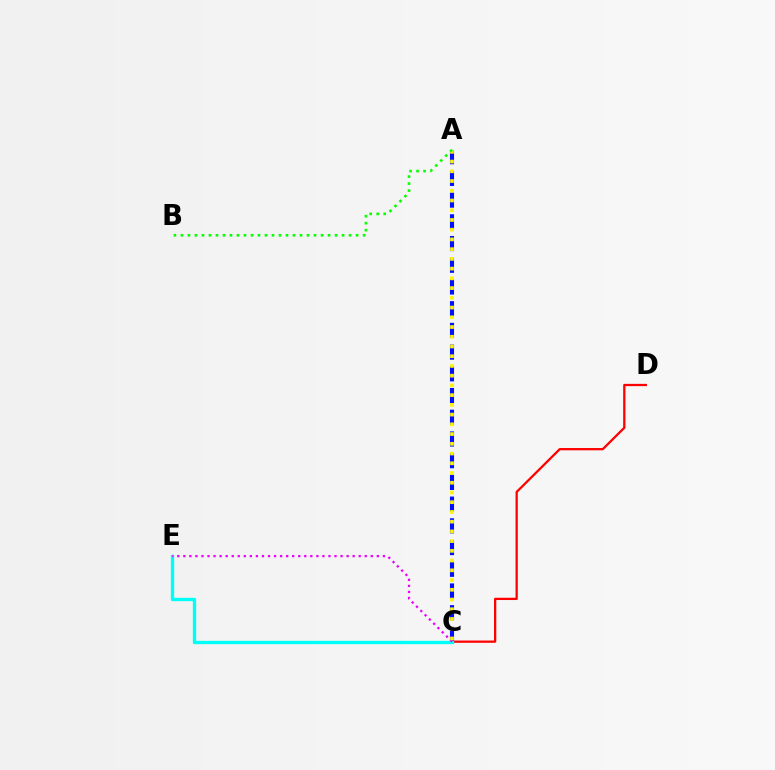{('A', 'C'): [{'color': '#0010ff', 'line_style': 'dashed', 'thickness': 2.95}, {'color': '#fcf500', 'line_style': 'dotted', 'thickness': 2.64}], ('C', 'D'): [{'color': '#ff0000', 'line_style': 'solid', 'thickness': 1.64}], ('C', 'E'): [{'color': '#00fff6', 'line_style': 'solid', 'thickness': 2.41}, {'color': '#ee00ff', 'line_style': 'dotted', 'thickness': 1.64}], ('A', 'B'): [{'color': '#08ff00', 'line_style': 'dotted', 'thickness': 1.9}]}